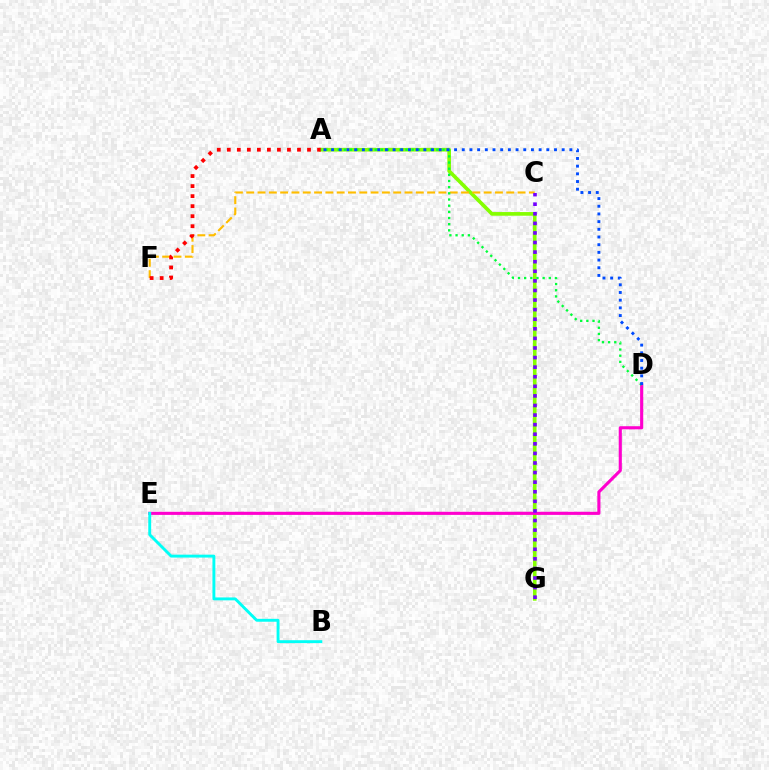{('A', 'G'): [{'color': '#84ff00', 'line_style': 'solid', 'thickness': 2.63}], ('D', 'E'): [{'color': '#ff00cf', 'line_style': 'solid', 'thickness': 2.24}], ('C', 'F'): [{'color': '#ffbd00', 'line_style': 'dashed', 'thickness': 1.54}], ('B', 'E'): [{'color': '#00fff6', 'line_style': 'solid', 'thickness': 2.09}], ('C', 'G'): [{'color': '#7200ff', 'line_style': 'dotted', 'thickness': 2.6}], ('A', 'F'): [{'color': '#ff0000', 'line_style': 'dotted', 'thickness': 2.72}], ('A', 'D'): [{'color': '#00ff39', 'line_style': 'dotted', 'thickness': 1.67}, {'color': '#004bff', 'line_style': 'dotted', 'thickness': 2.09}]}